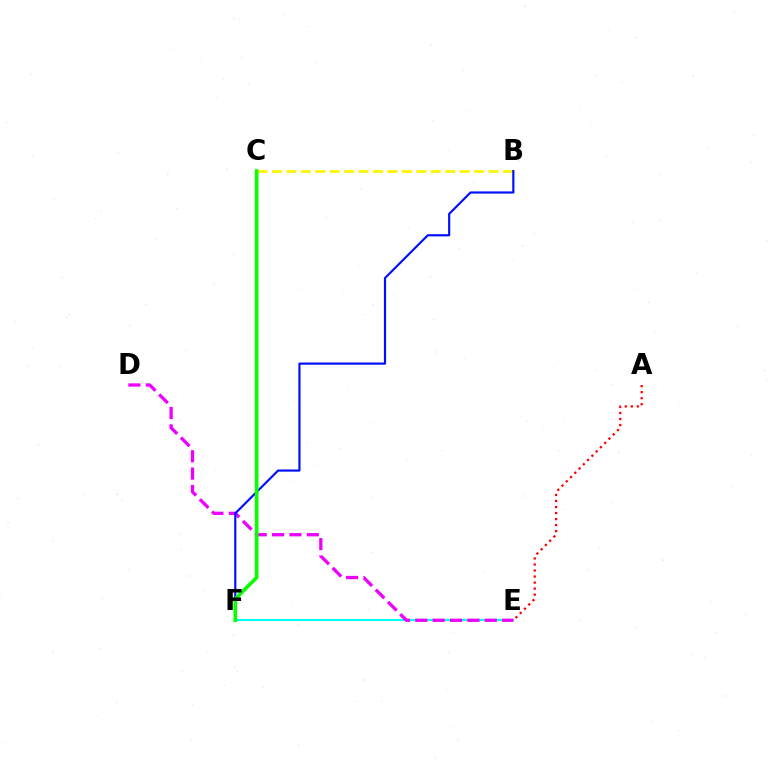{('E', 'F'): [{'color': '#00fff6', 'line_style': 'solid', 'thickness': 1.52}], ('D', 'E'): [{'color': '#ee00ff', 'line_style': 'dashed', 'thickness': 2.36}], ('B', 'C'): [{'color': '#fcf500', 'line_style': 'dashed', 'thickness': 1.96}], ('A', 'E'): [{'color': '#ff0000', 'line_style': 'dotted', 'thickness': 1.64}], ('B', 'F'): [{'color': '#0010ff', 'line_style': 'solid', 'thickness': 1.56}], ('C', 'F'): [{'color': '#08ff00', 'line_style': 'solid', 'thickness': 2.63}]}